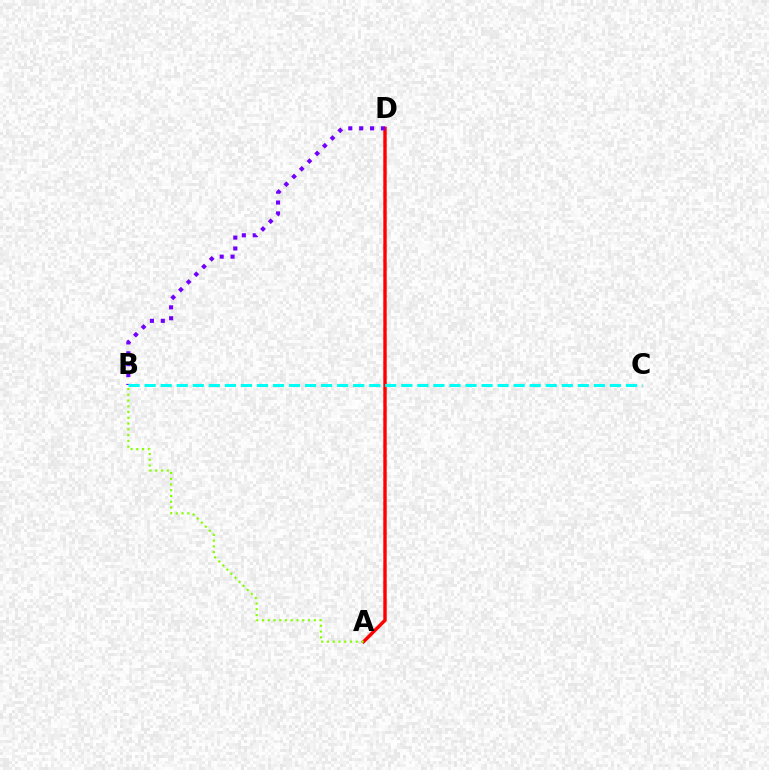{('A', 'D'): [{'color': '#ff0000', 'line_style': 'solid', 'thickness': 2.45}], ('B', 'D'): [{'color': '#7200ff', 'line_style': 'dotted', 'thickness': 2.96}], ('A', 'B'): [{'color': '#84ff00', 'line_style': 'dotted', 'thickness': 1.56}], ('B', 'C'): [{'color': '#00fff6', 'line_style': 'dashed', 'thickness': 2.18}]}